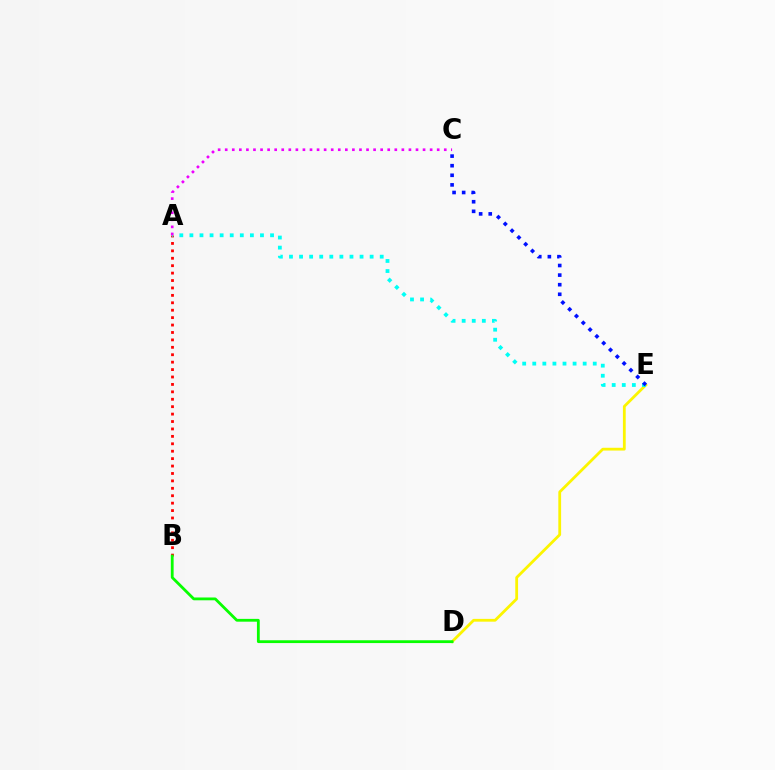{('A', 'B'): [{'color': '#ff0000', 'line_style': 'dotted', 'thickness': 2.02}], ('D', 'E'): [{'color': '#fcf500', 'line_style': 'solid', 'thickness': 2.01}], ('B', 'D'): [{'color': '#08ff00', 'line_style': 'solid', 'thickness': 2.02}], ('A', 'E'): [{'color': '#00fff6', 'line_style': 'dotted', 'thickness': 2.74}], ('A', 'C'): [{'color': '#ee00ff', 'line_style': 'dotted', 'thickness': 1.92}], ('C', 'E'): [{'color': '#0010ff', 'line_style': 'dotted', 'thickness': 2.61}]}